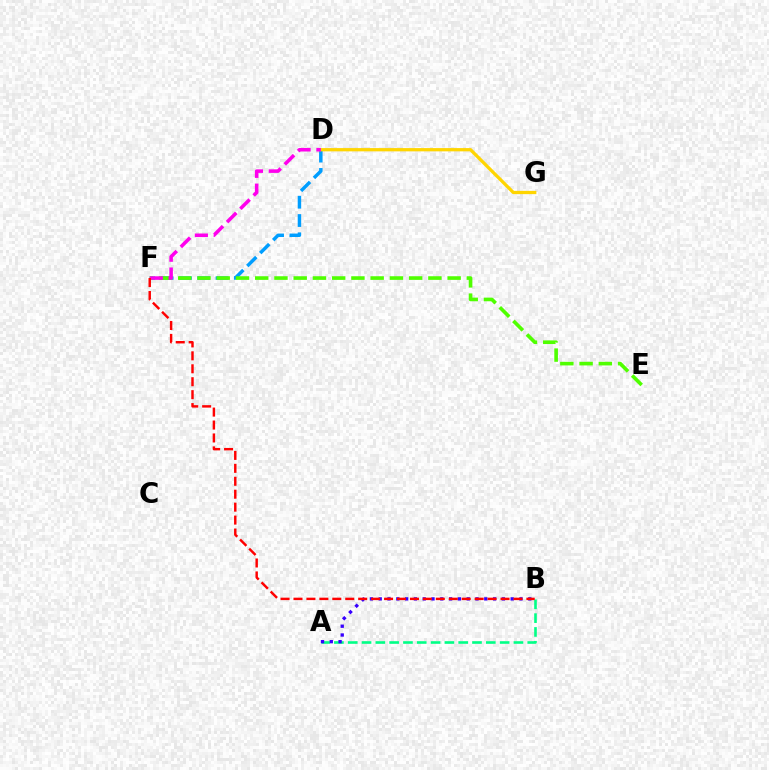{('A', 'B'): [{'color': '#00ff86', 'line_style': 'dashed', 'thickness': 1.88}, {'color': '#3700ff', 'line_style': 'dotted', 'thickness': 2.39}], ('D', 'F'): [{'color': '#009eff', 'line_style': 'dashed', 'thickness': 2.49}, {'color': '#ff00ed', 'line_style': 'dashed', 'thickness': 2.56}], ('E', 'F'): [{'color': '#4fff00', 'line_style': 'dashed', 'thickness': 2.61}], ('D', 'G'): [{'color': '#ffd500', 'line_style': 'solid', 'thickness': 2.35}], ('B', 'F'): [{'color': '#ff0000', 'line_style': 'dashed', 'thickness': 1.76}]}